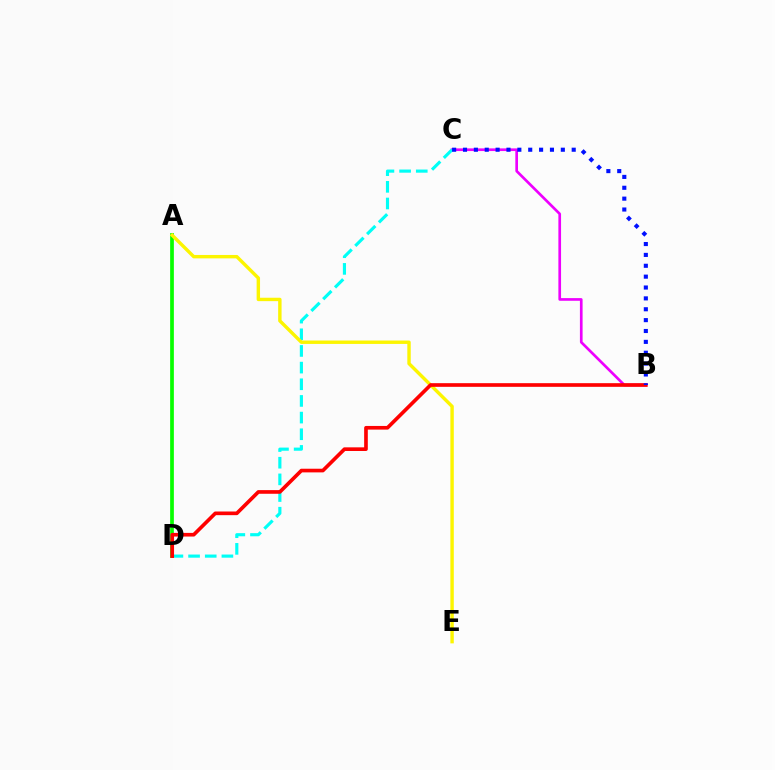{('A', 'D'): [{'color': '#08ff00', 'line_style': 'solid', 'thickness': 2.68}], ('B', 'C'): [{'color': '#ee00ff', 'line_style': 'solid', 'thickness': 1.93}, {'color': '#0010ff', 'line_style': 'dotted', 'thickness': 2.95}], ('C', 'D'): [{'color': '#00fff6', 'line_style': 'dashed', 'thickness': 2.26}], ('A', 'E'): [{'color': '#fcf500', 'line_style': 'solid', 'thickness': 2.46}], ('B', 'D'): [{'color': '#ff0000', 'line_style': 'solid', 'thickness': 2.63}]}